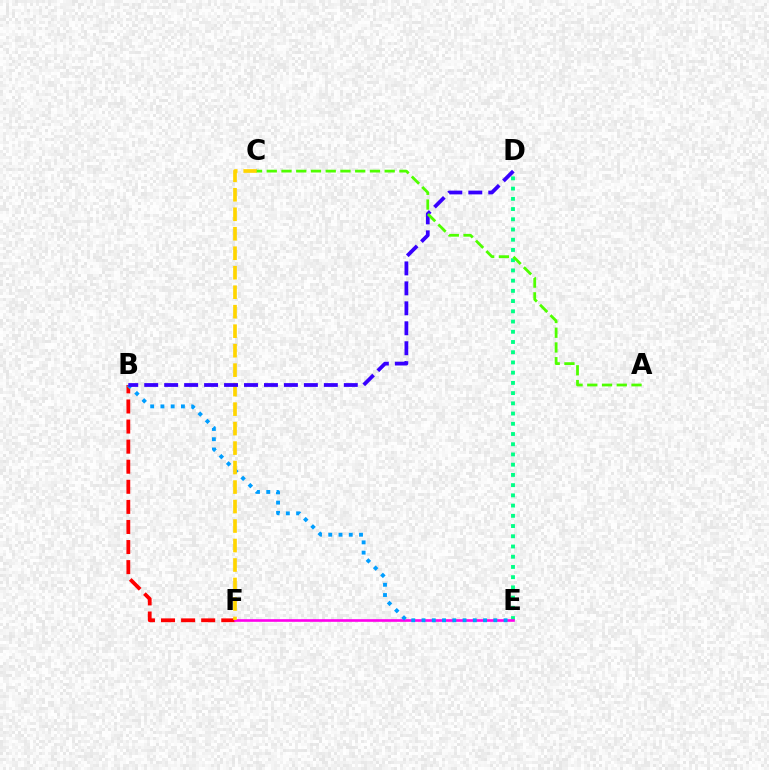{('B', 'F'): [{'color': '#ff0000', 'line_style': 'dashed', 'thickness': 2.73}], ('D', 'E'): [{'color': '#00ff86', 'line_style': 'dotted', 'thickness': 2.78}], ('E', 'F'): [{'color': '#ff00ed', 'line_style': 'solid', 'thickness': 1.89}], ('B', 'E'): [{'color': '#009eff', 'line_style': 'dotted', 'thickness': 2.79}], ('C', 'F'): [{'color': '#ffd500', 'line_style': 'dashed', 'thickness': 2.65}], ('B', 'D'): [{'color': '#3700ff', 'line_style': 'dashed', 'thickness': 2.71}], ('A', 'C'): [{'color': '#4fff00', 'line_style': 'dashed', 'thickness': 2.0}]}